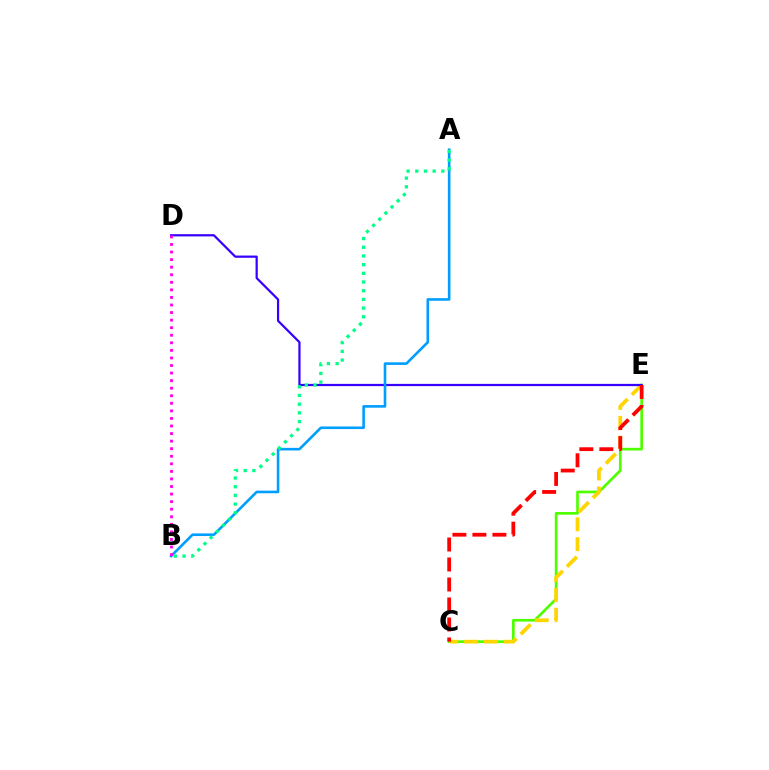{('C', 'E'): [{'color': '#4fff00', 'line_style': 'solid', 'thickness': 1.94}, {'color': '#ffd500', 'line_style': 'dashed', 'thickness': 2.7}, {'color': '#ff0000', 'line_style': 'dashed', 'thickness': 2.72}], ('D', 'E'): [{'color': '#3700ff', 'line_style': 'solid', 'thickness': 1.61}], ('A', 'B'): [{'color': '#009eff', 'line_style': 'solid', 'thickness': 1.88}, {'color': '#00ff86', 'line_style': 'dotted', 'thickness': 2.36}], ('B', 'D'): [{'color': '#ff00ed', 'line_style': 'dotted', 'thickness': 2.05}]}